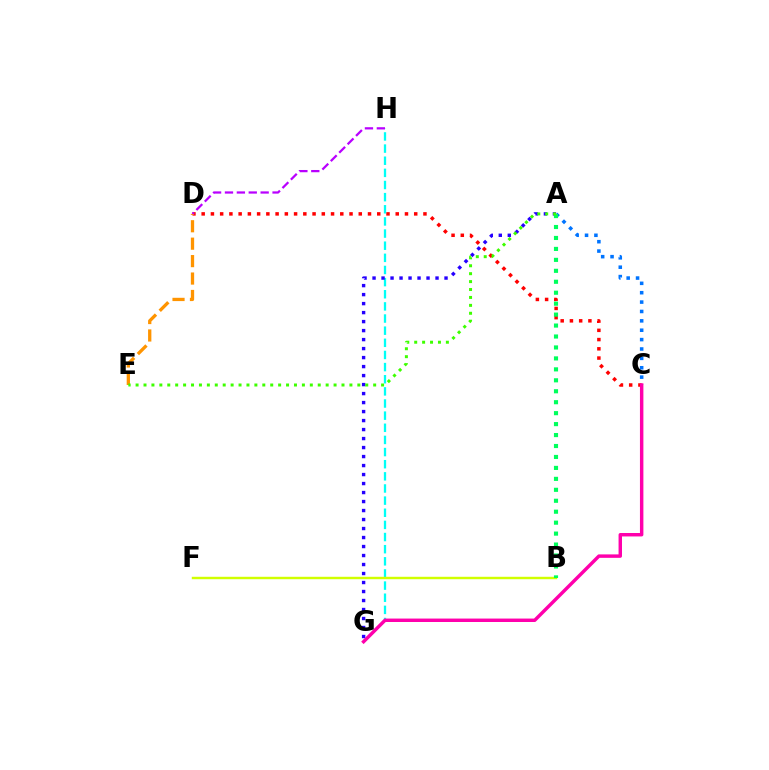{('C', 'D'): [{'color': '#ff0000', 'line_style': 'dotted', 'thickness': 2.51}], ('A', 'C'): [{'color': '#0074ff', 'line_style': 'dotted', 'thickness': 2.55}], ('D', 'E'): [{'color': '#ff9400', 'line_style': 'dashed', 'thickness': 2.37}], ('G', 'H'): [{'color': '#00fff6', 'line_style': 'dashed', 'thickness': 1.65}], ('B', 'F'): [{'color': '#d1ff00', 'line_style': 'solid', 'thickness': 1.75}], ('A', 'G'): [{'color': '#2500ff', 'line_style': 'dotted', 'thickness': 2.44}], ('A', 'B'): [{'color': '#00ff5c', 'line_style': 'dotted', 'thickness': 2.98}], ('D', 'H'): [{'color': '#b900ff', 'line_style': 'dashed', 'thickness': 1.62}], ('C', 'G'): [{'color': '#ff00ac', 'line_style': 'solid', 'thickness': 2.48}], ('A', 'E'): [{'color': '#3dff00', 'line_style': 'dotted', 'thickness': 2.15}]}